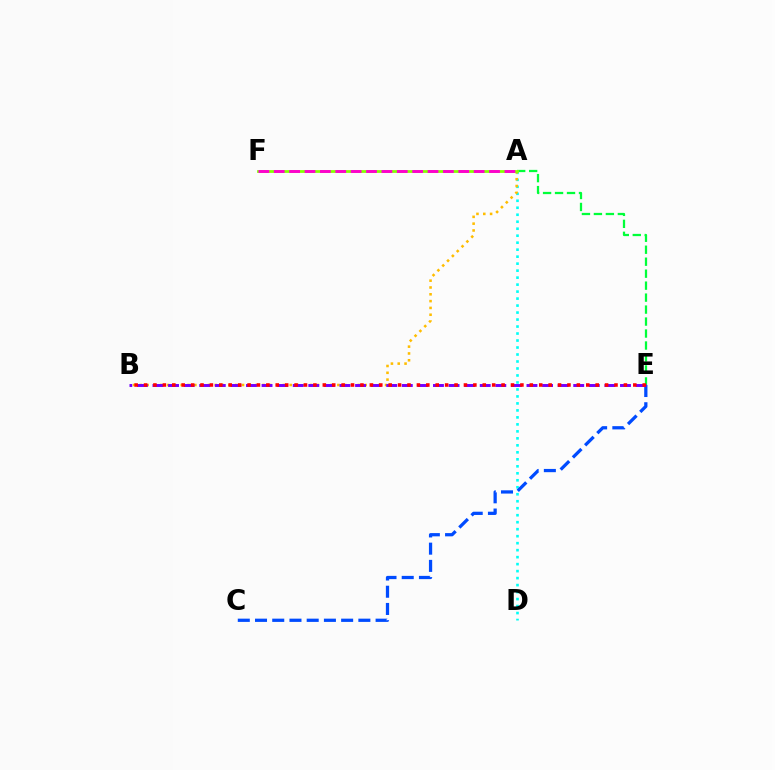{('A', 'D'): [{'color': '#00fff6', 'line_style': 'dotted', 'thickness': 1.9}], ('A', 'E'): [{'color': '#00ff39', 'line_style': 'dashed', 'thickness': 1.63}], ('A', 'B'): [{'color': '#ffbd00', 'line_style': 'dotted', 'thickness': 1.85}], ('A', 'F'): [{'color': '#84ff00', 'line_style': 'solid', 'thickness': 2.0}, {'color': '#ff00cf', 'line_style': 'dashed', 'thickness': 2.09}], ('C', 'E'): [{'color': '#004bff', 'line_style': 'dashed', 'thickness': 2.34}], ('B', 'E'): [{'color': '#7200ff', 'line_style': 'dashed', 'thickness': 2.12}, {'color': '#ff0000', 'line_style': 'dotted', 'thickness': 2.56}]}